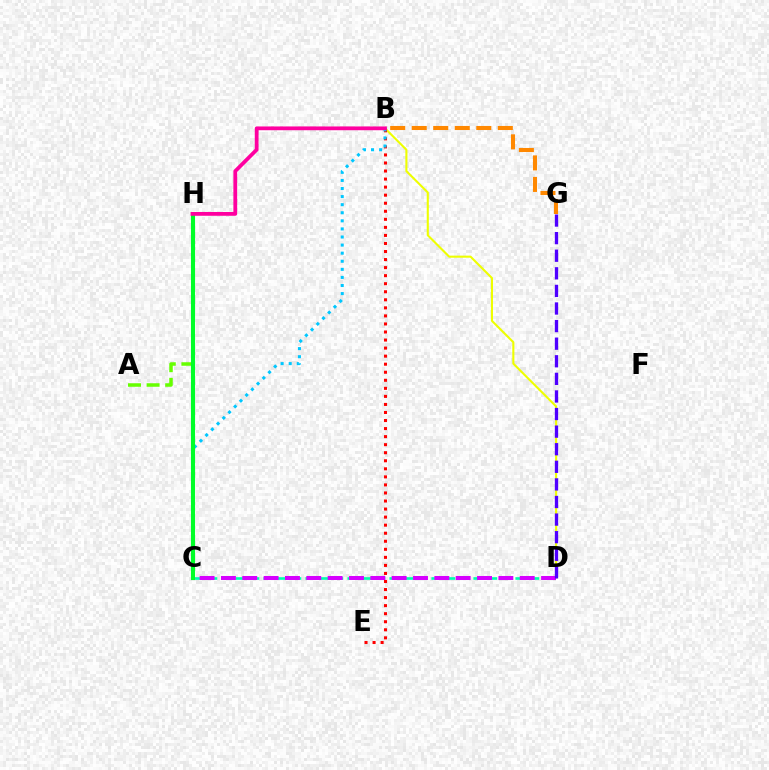{('B', 'D'): [{'color': '#eeff00', 'line_style': 'solid', 'thickness': 1.51}], ('B', 'G'): [{'color': '#ff8800', 'line_style': 'dashed', 'thickness': 2.92}], ('C', 'D'): [{'color': '#00ffaf', 'line_style': 'dashed', 'thickness': 1.9}, {'color': '#d600ff', 'line_style': 'dashed', 'thickness': 2.9}], ('B', 'E'): [{'color': '#ff0000', 'line_style': 'dotted', 'thickness': 2.19}], ('A', 'H'): [{'color': '#66ff00', 'line_style': 'dashed', 'thickness': 2.53}], ('B', 'C'): [{'color': '#00c7ff', 'line_style': 'dotted', 'thickness': 2.2}], ('C', 'H'): [{'color': '#003fff', 'line_style': 'dotted', 'thickness': 2.87}, {'color': '#00ff27', 'line_style': 'solid', 'thickness': 2.95}], ('D', 'G'): [{'color': '#4f00ff', 'line_style': 'dashed', 'thickness': 2.39}], ('B', 'H'): [{'color': '#ff00a0', 'line_style': 'solid', 'thickness': 2.72}]}